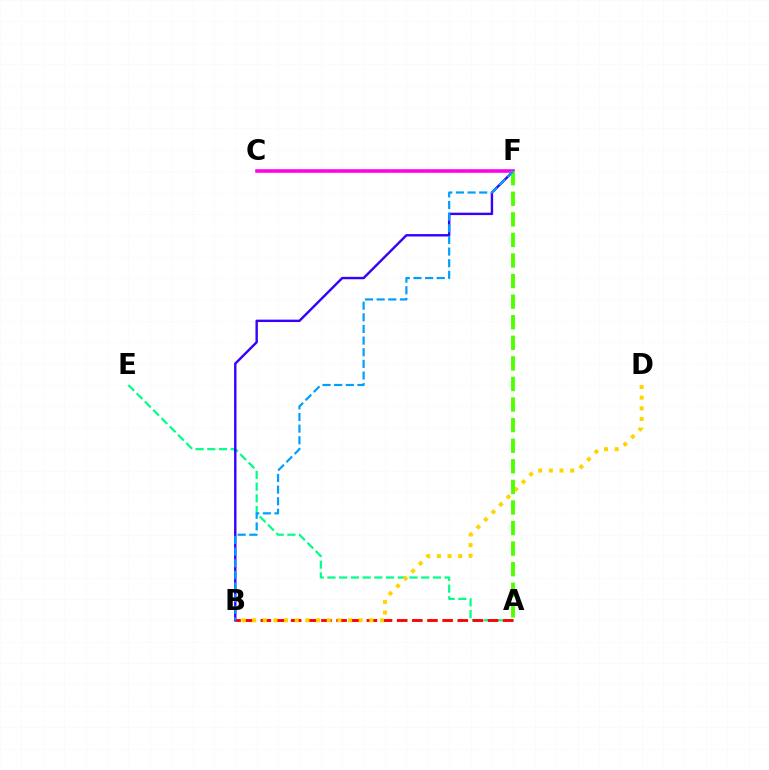{('A', 'E'): [{'color': '#00ff86', 'line_style': 'dashed', 'thickness': 1.59}], ('B', 'F'): [{'color': '#3700ff', 'line_style': 'solid', 'thickness': 1.73}, {'color': '#009eff', 'line_style': 'dashed', 'thickness': 1.58}], ('A', 'B'): [{'color': '#ff0000', 'line_style': 'dashed', 'thickness': 2.06}], ('B', 'D'): [{'color': '#ffd500', 'line_style': 'dotted', 'thickness': 2.9}], ('C', 'F'): [{'color': '#ff00ed', 'line_style': 'solid', 'thickness': 2.58}], ('A', 'F'): [{'color': '#4fff00', 'line_style': 'dashed', 'thickness': 2.8}]}